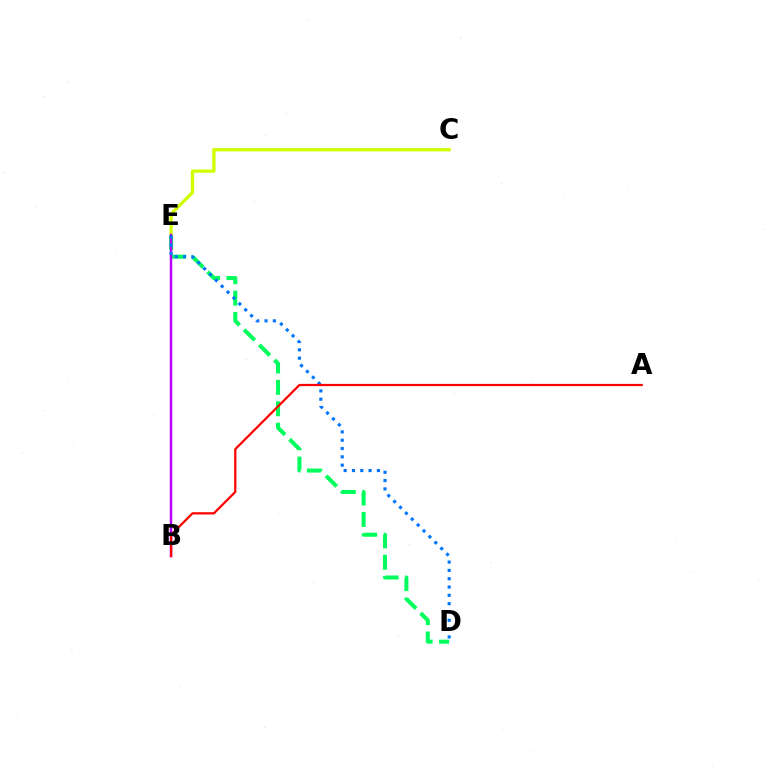{('D', 'E'): [{'color': '#00ff5c', 'line_style': 'dashed', 'thickness': 2.91}, {'color': '#0074ff', 'line_style': 'dotted', 'thickness': 2.26}], ('C', 'E'): [{'color': '#d1ff00', 'line_style': 'solid', 'thickness': 2.38}], ('B', 'E'): [{'color': '#b900ff', 'line_style': 'solid', 'thickness': 1.77}], ('A', 'B'): [{'color': '#ff0000', 'line_style': 'solid', 'thickness': 1.61}]}